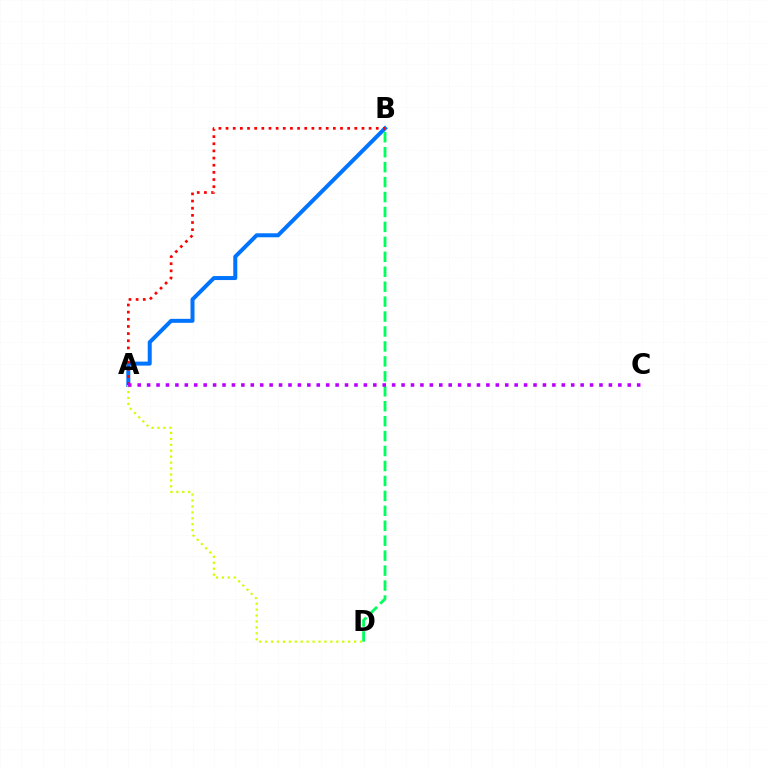{('A', 'B'): [{'color': '#0074ff', 'line_style': 'solid', 'thickness': 2.87}, {'color': '#ff0000', 'line_style': 'dotted', 'thickness': 1.94}], ('B', 'D'): [{'color': '#00ff5c', 'line_style': 'dashed', 'thickness': 2.03}], ('A', 'D'): [{'color': '#d1ff00', 'line_style': 'dotted', 'thickness': 1.61}], ('A', 'C'): [{'color': '#b900ff', 'line_style': 'dotted', 'thickness': 2.56}]}